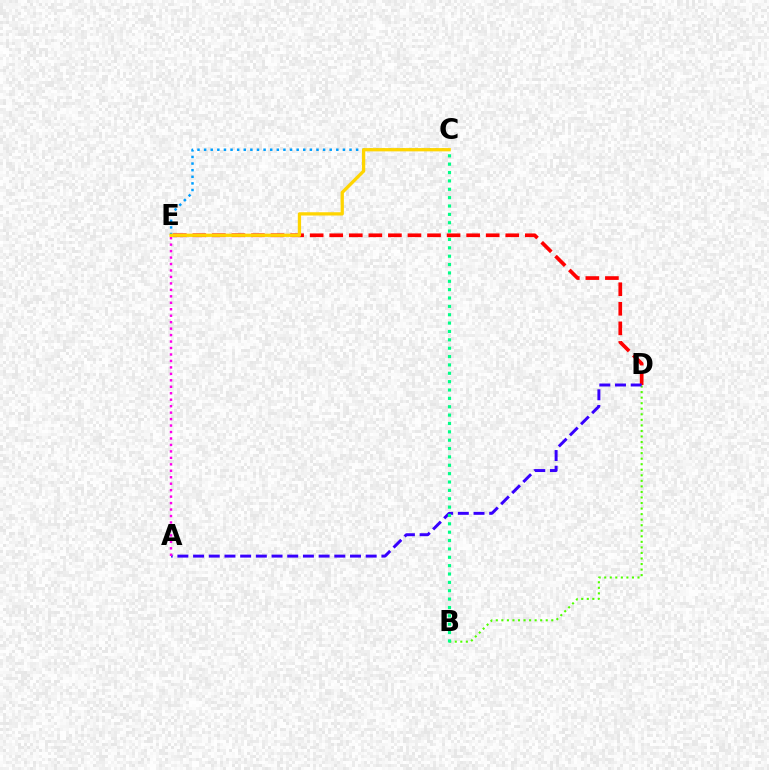{('B', 'D'): [{'color': '#4fff00', 'line_style': 'dotted', 'thickness': 1.51}], ('D', 'E'): [{'color': '#ff0000', 'line_style': 'dashed', 'thickness': 2.66}], ('A', 'D'): [{'color': '#3700ff', 'line_style': 'dashed', 'thickness': 2.13}], ('B', 'C'): [{'color': '#00ff86', 'line_style': 'dotted', 'thickness': 2.27}], ('C', 'E'): [{'color': '#009eff', 'line_style': 'dotted', 'thickness': 1.8}, {'color': '#ffd500', 'line_style': 'solid', 'thickness': 2.36}], ('A', 'E'): [{'color': '#ff00ed', 'line_style': 'dotted', 'thickness': 1.76}]}